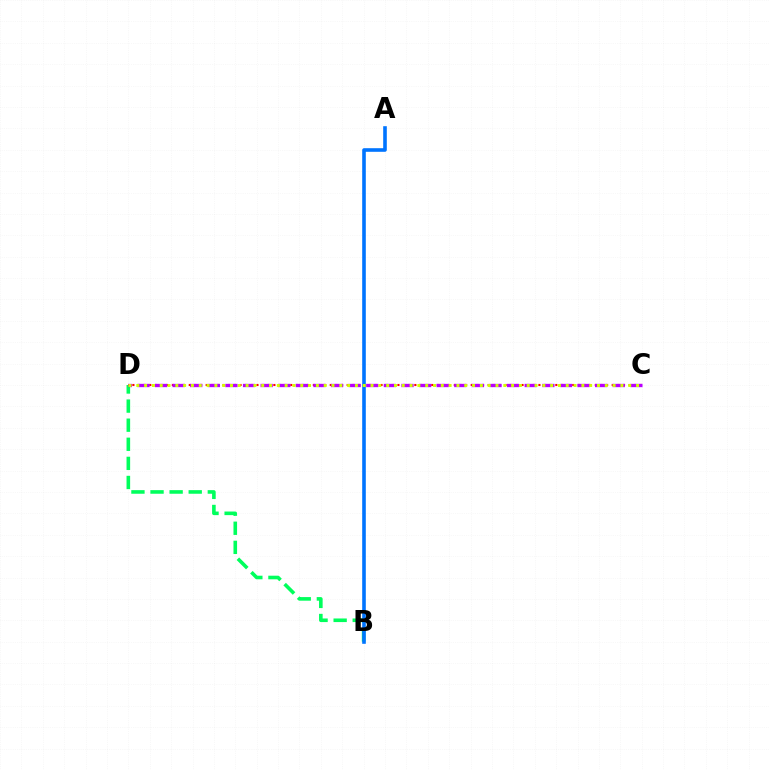{('B', 'D'): [{'color': '#00ff5c', 'line_style': 'dashed', 'thickness': 2.59}], ('C', 'D'): [{'color': '#ff0000', 'line_style': 'dotted', 'thickness': 1.53}, {'color': '#b900ff', 'line_style': 'dashed', 'thickness': 2.39}, {'color': '#d1ff00', 'line_style': 'dotted', 'thickness': 2.12}], ('A', 'B'): [{'color': '#0074ff', 'line_style': 'solid', 'thickness': 2.6}]}